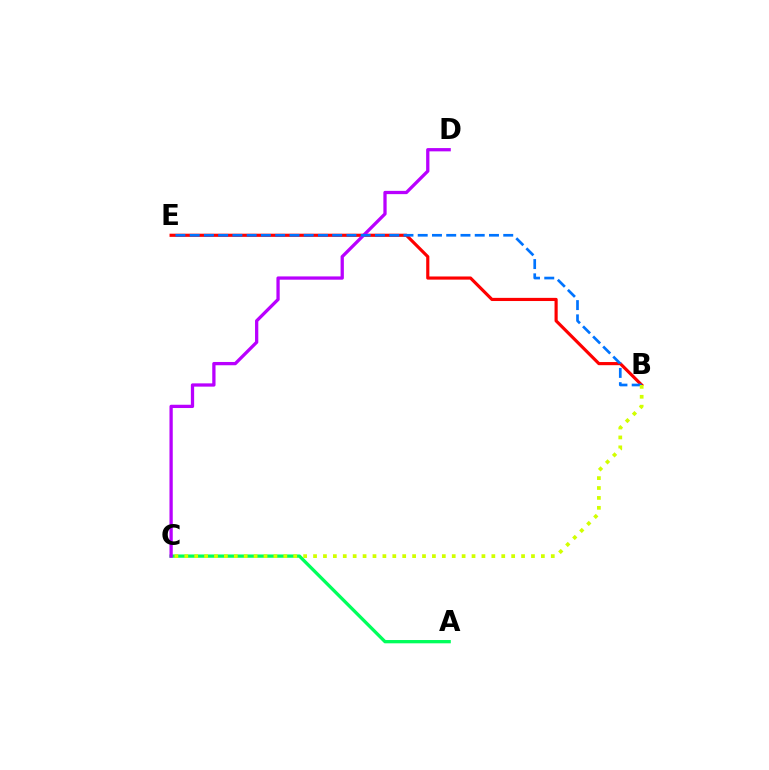{('A', 'C'): [{'color': '#00ff5c', 'line_style': 'solid', 'thickness': 2.37}], ('B', 'E'): [{'color': '#ff0000', 'line_style': 'solid', 'thickness': 2.27}, {'color': '#0074ff', 'line_style': 'dashed', 'thickness': 1.94}], ('C', 'D'): [{'color': '#b900ff', 'line_style': 'solid', 'thickness': 2.36}], ('B', 'C'): [{'color': '#d1ff00', 'line_style': 'dotted', 'thickness': 2.69}]}